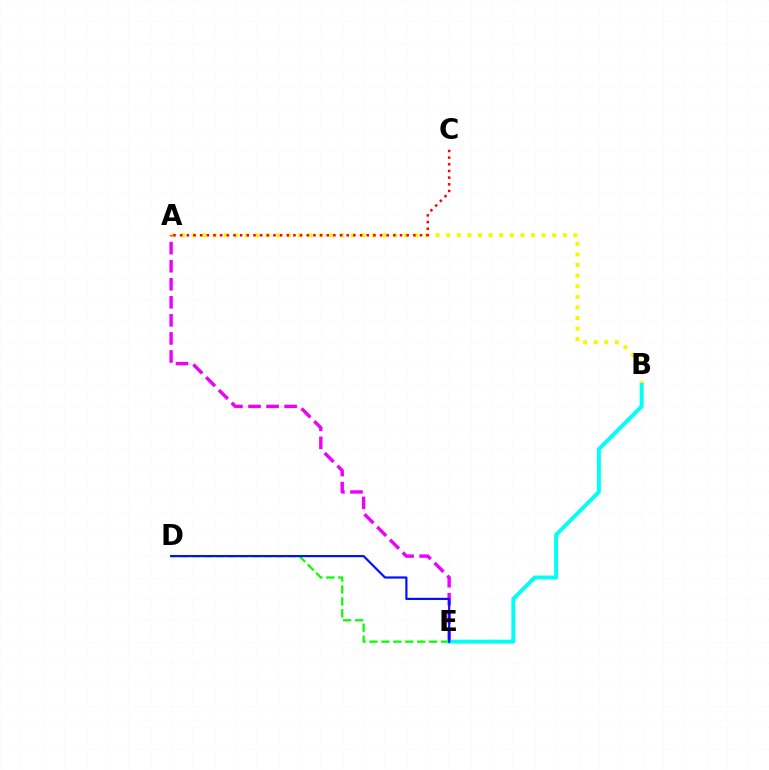{('A', 'B'): [{'color': '#fcf500', 'line_style': 'dotted', 'thickness': 2.88}], ('D', 'E'): [{'color': '#08ff00', 'line_style': 'dashed', 'thickness': 1.62}, {'color': '#0010ff', 'line_style': 'solid', 'thickness': 1.57}], ('A', 'C'): [{'color': '#ff0000', 'line_style': 'dotted', 'thickness': 1.81}], ('A', 'E'): [{'color': '#ee00ff', 'line_style': 'dashed', 'thickness': 2.45}], ('B', 'E'): [{'color': '#00fff6', 'line_style': 'solid', 'thickness': 2.83}]}